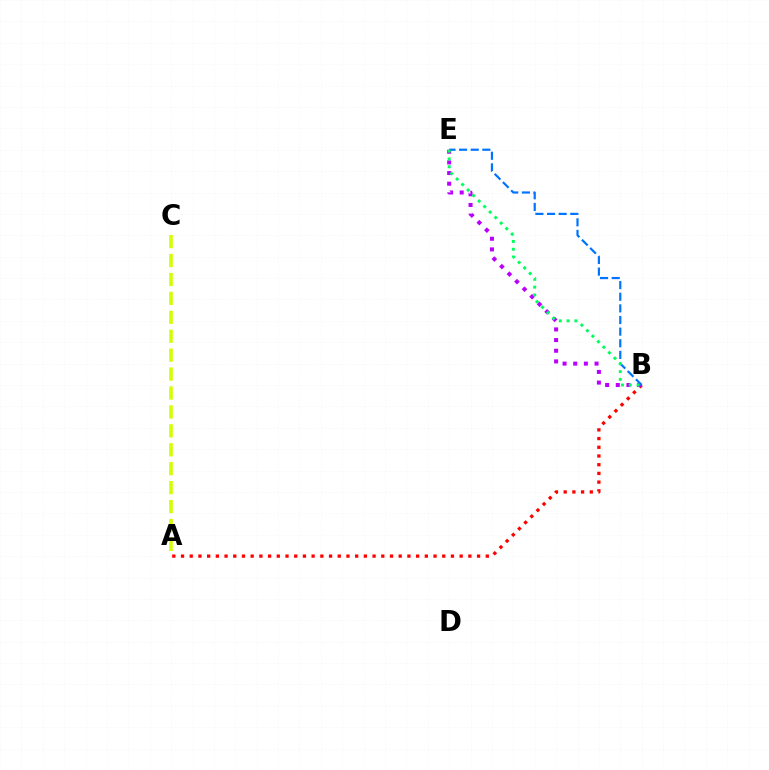{('A', 'B'): [{'color': '#ff0000', 'line_style': 'dotted', 'thickness': 2.37}], ('B', 'E'): [{'color': '#b900ff', 'line_style': 'dotted', 'thickness': 2.9}, {'color': '#0074ff', 'line_style': 'dashed', 'thickness': 1.58}, {'color': '#00ff5c', 'line_style': 'dotted', 'thickness': 2.12}], ('A', 'C'): [{'color': '#d1ff00', 'line_style': 'dashed', 'thickness': 2.57}]}